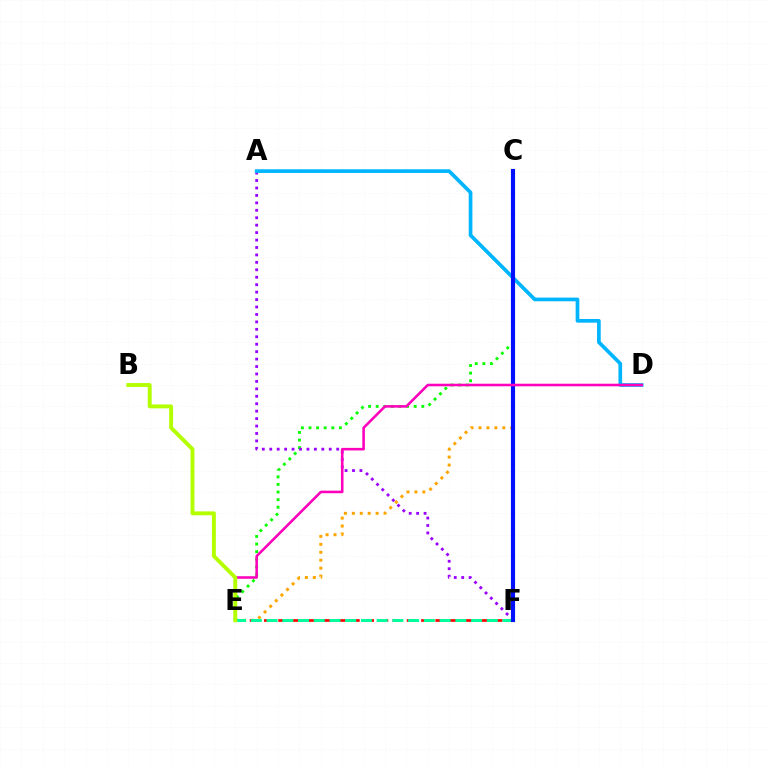{('C', 'E'): [{'color': '#ffa500', 'line_style': 'dotted', 'thickness': 2.16}, {'color': '#08ff00', 'line_style': 'dotted', 'thickness': 2.07}], ('A', 'F'): [{'color': '#9b00ff', 'line_style': 'dotted', 'thickness': 2.02}], ('E', 'F'): [{'color': '#ff0000', 'line_style': 'dashed', 'thickness': 1.94}, {'color': '#00ff9d', 'line_style': 'dashed', 'thickness': 2.14}], ('A', 'D'): [{'color': '#00b5ff', 'line_style': 'solid', 'thickness': 2.65}], ('C', 'F'): [{'color': '#0010ff', 'line_style': 'solid', 'thickness': 2.97}], ('D', 'E'): [{'color': '#ff00bd', 'line_style': 'solid', 'thickness': 1.85}], ('B', 'E'): [{'color': '#b3ff00', 'line_style': 'solid', 'thickness': 2.81}]}